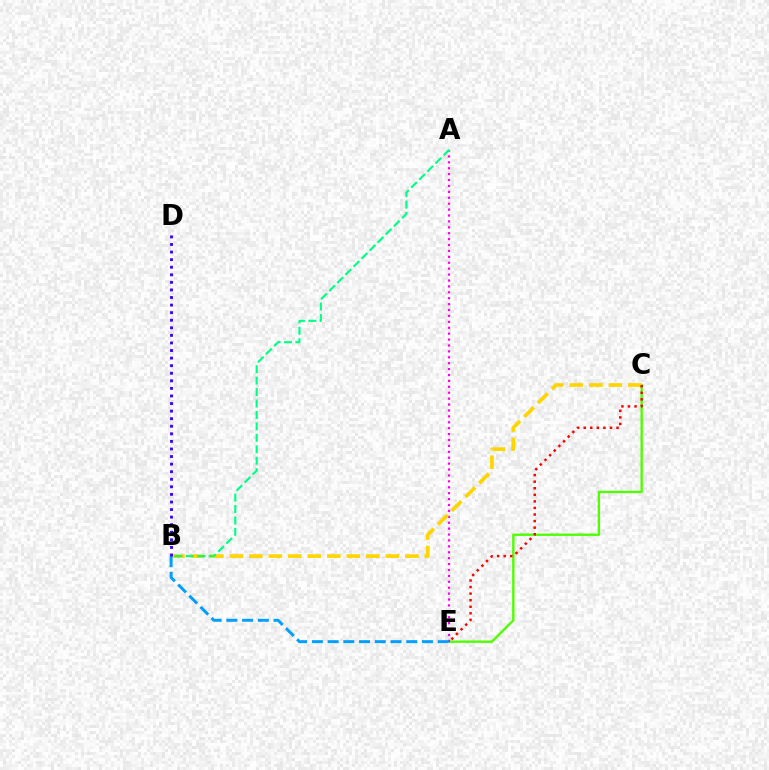{('C', 'E'): [{'color': '#4fff00', 'line_style': 'solid', 'thickness': 1.71}, {'color': '#ff0000', 'line_style': 'dotted', 'thickness': 1.78}], ('A', 'E'): [{'color': '#ff00ed', 'line_style': 'dotted', 'thickness': 1.61}], ('B', 'C'): [{'color': '#ffd500', 'line_style': 'dashed', 'thickness': 2.65}], ('B', 'E'): [{'color': '#009eff', 'line_style': 'dashed', 'thickness': 2.14}], ('A', 'B'): [{'color': '#00ff86', 'line_style': 'dashed', 'thickness': 1.55}], ('B', 'D'): [{'color': '#3700ff', 'line_style': 'dotted', 'thickness': 2.06}]}